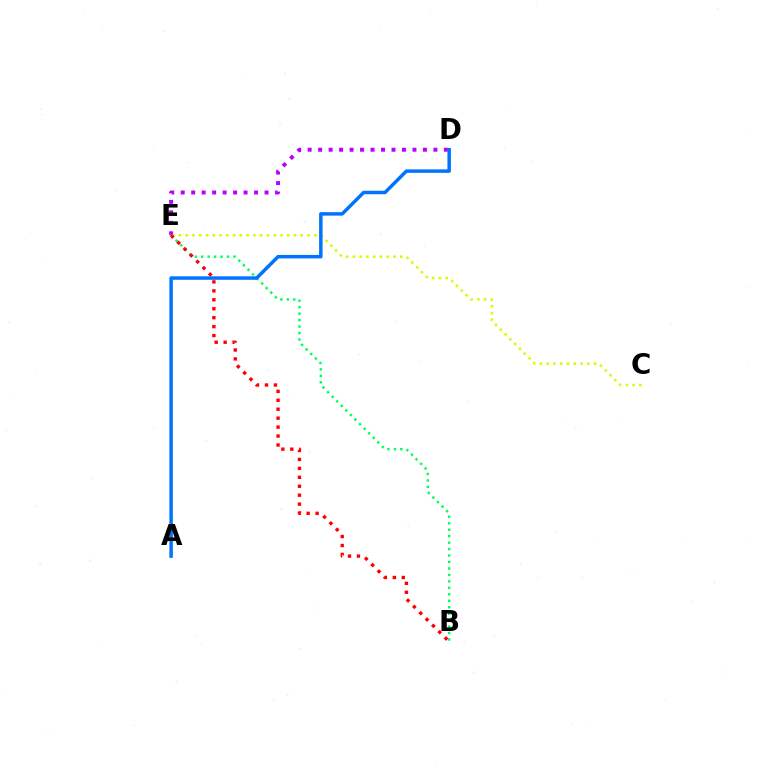{('D', 'E'): [{'color': '#b900ff', 'line_style': 'dotted', 'thickness': 2.85}], ('C', 'E'): [{'color': '#d1ff00', 'line_style': 'dotted', 'thickness': 1.84}], ('B', 'E'): [{'color': '#00ff5c', 'line_style': 'dotted', 'thickness': 1.75}, {'color': '#ff0000', 'line_style': 'dotted', 'thickness': 2.43}], ('A', 'D'): [{'color': '#0074ff', 'line_style': 'solid', 'thickness': 2.51}]}